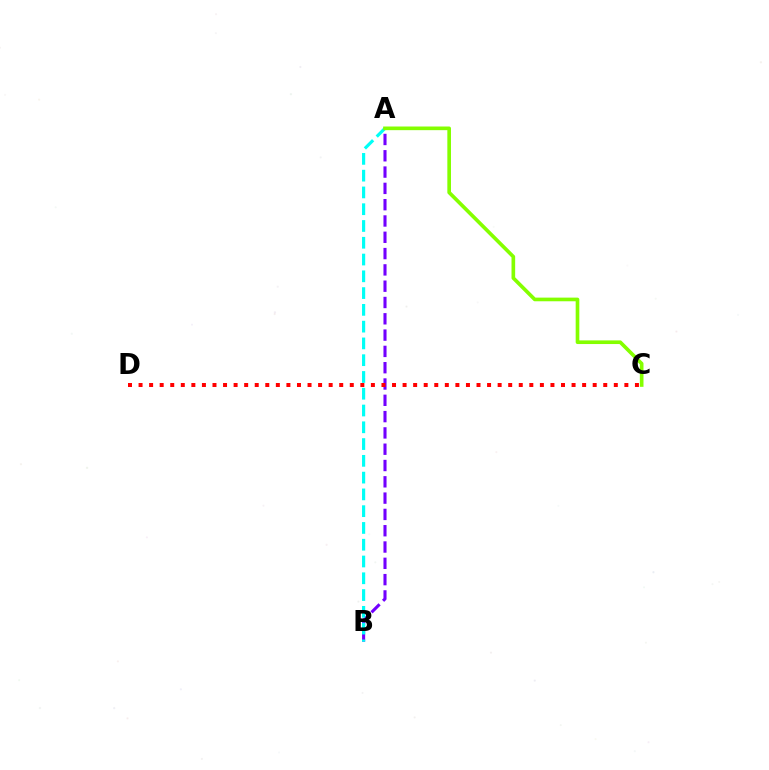{('A', 'B'): [{'color': '#7200ff', 'line_style': 'dashed', 'thickness': 2.21}, {'color': '#00fff6', 'line_style': 'dashed', 'thickness': 2.28}], ('A', 'C'): [{'color': '#84ff00', 'line_style': 'solid', 'thickness': 2.63}], ('C', 'D'): [{'color': '#ff0000', 'line_style': 'dotted', 'thickness': 2.87}]}